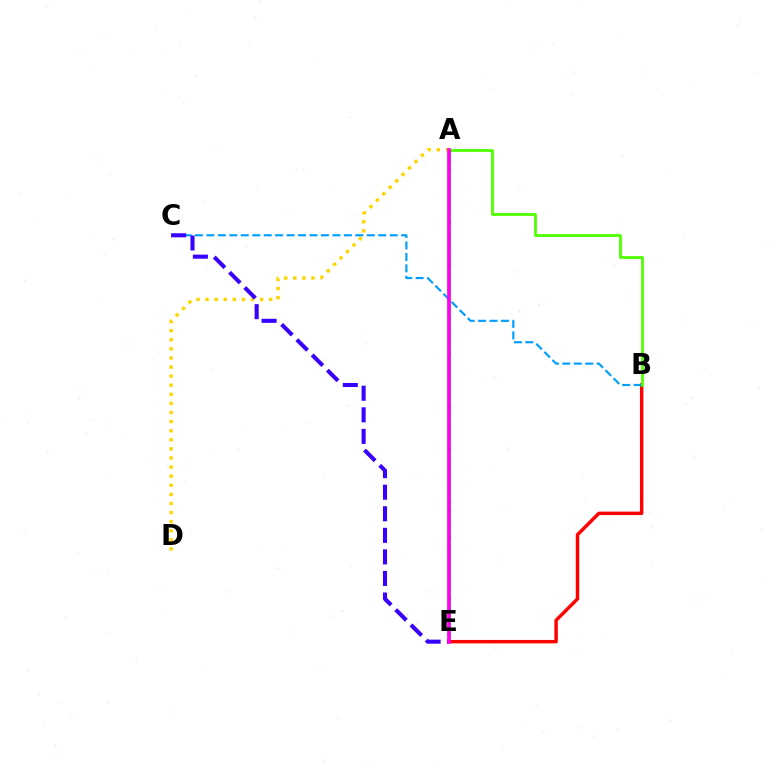{('A', 'E'): [{'color': '#00ff86', 'line_style': 'dotted', 'thickness': 2.38}, {'color': '#ff00ed', 'line_style': 'solid', 'thickness': 2.66}], ('B', 'E'): [{'color': '#ff0000', 'line_style': 'solid', 'thickness': 2.48}], ('B', 'C'): [{'color': '#009eff', 'line_style': 'dashed', 'thickness': 1.56}], ('A', 'D'): [{'color': '#ffd500', 'line_style': 'dotted', 'thickness': 2.47}], ('C', 'E'): [{'color': '#3700ff', 'line_style': 'dashed', 'thickness': 2.93}], ('A', 'B'): [{'color': '#4fff00', 'line_style': 'solid', 'thickness': 1.99}]}